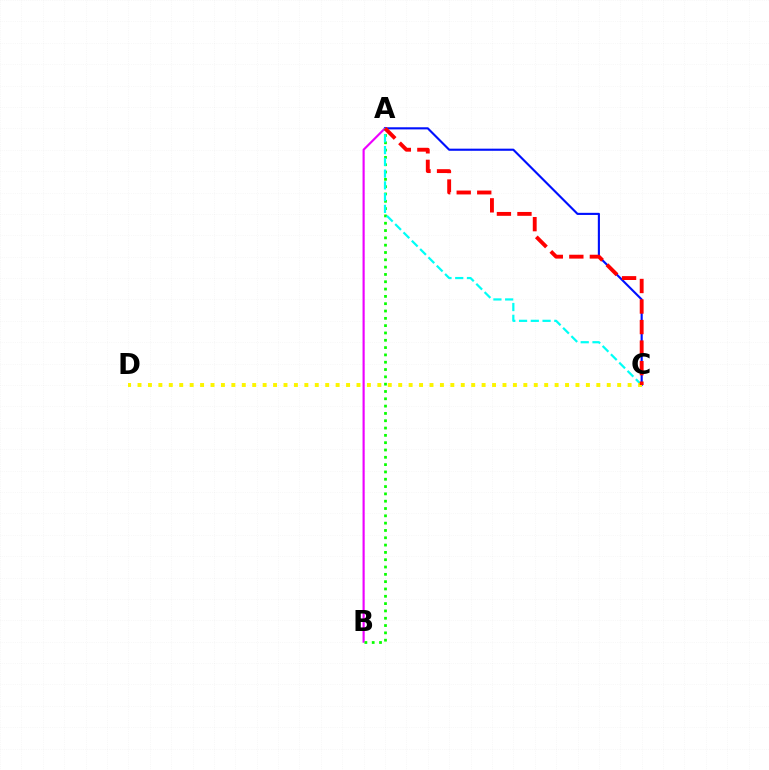{('A', 'B'): [{'color': '#ee00ff', 'line_style': 'solid', 'thickness': 1.55}, {'color': '#08ff00', 'line_style': 'dotted', 'thickness': 1.99}], ('A', 'C'): [{'color': '#0010ff', 'line_style': 'solid', 'thickness': 1.53}, {'color': '#00fff6', 'line_style': 'dashed', 'thickness': 1.6}, {'color': '#ff0000', 'line_style': 'dashed', 'thickness': 2.79}], ('C', 'D'): [{'color': '#fcf500', 'line_style': 'dotted', 'thickness': 2.83}]}